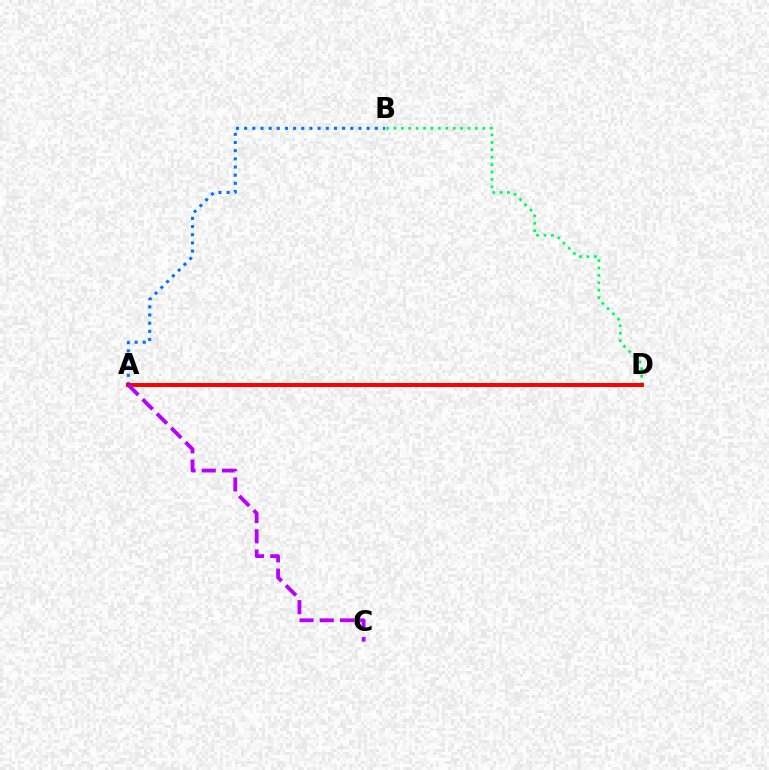{('A', 'B'): [{'color': '#0074ff', 'line_style': 'dotted', 'thickness': 2.22}], ('A', 'D'): [{'color': '#d1ff00', 'line_style': 'dotted', 'thickness': 2.25}, {'color': '#ff0000', 'line_style': 'solid', 'thickness': 2.86}], ('B', 'D'): [{'color': '#00ff5c', 'line_style': 'dotted', 'thickness': 2.01}], ('A', 'C'): [{'color': '#b900ff', 'line_style': 'dashed', 'thickness': 2.75}]}